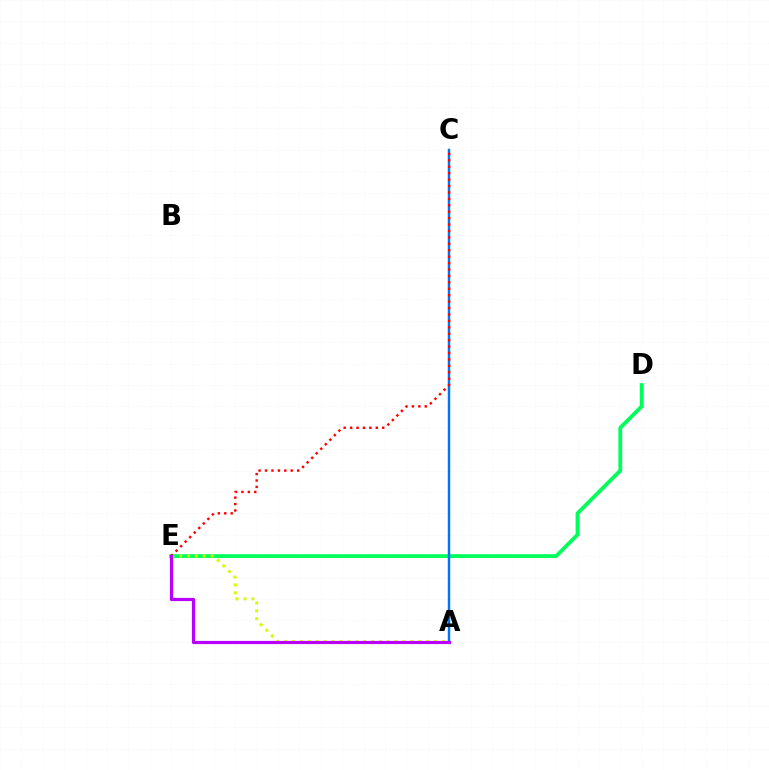{('D', 'E'): [{'color': '#00ff5c', 'line_style': 'solid', 'thickness': 2.75}], ('A', 'C'): [{'color': '#0074ff', 'line_style': 'solid', 'thickness': 1.77}], ('A', 'E'): [{'color': '#d1ff00', 'line_style': 'dotted', 'thickness': 2.14}, {'color': '#b900ff', 'line_style': 'solid', 'thickness': 2.3}], ('C', 'E'): [{'color': '#ff0000', 'line_style': 'dotted', 'thickness': 1.75}]}